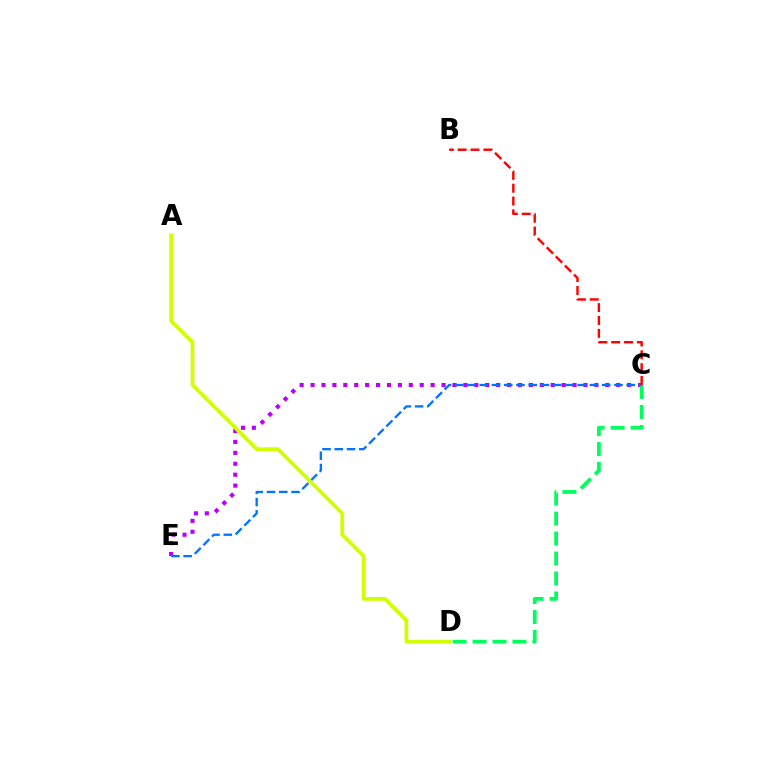{('C', 'E'): [{'color': '#b900ff', 'line_style': 'dotted', 'thickness': 2.97}, {'color': '#0074ff', 'line_style': 'dashed', 'thickness': 1.66}], ('C', 'D'): [{'color': '#00ff5c', 'line_style': 'dashed', 'thickness': 2.71}], ('A', 'D'): [{'color': '#d1ff00', 'line_style': 'solid', 'thickness': 2.71}], ('B', 'C'): [{'color': '#ff0000', 'line_style': 'dashed', 'thickness': 1.75}]}